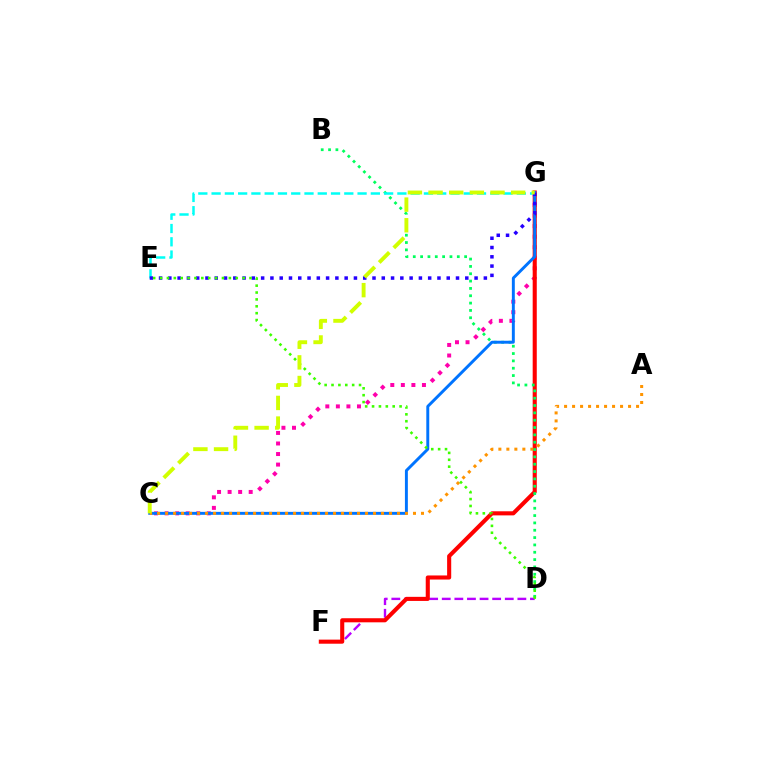{('C', 'G'): [{'color': '#ff00ac', 'line_style': 'dotted', 'thickness': 2.87}, {'color': '#0074ff', 'line_style': 'solid', 'thickness': 2.11}, {'color': '#d1ff00', 'line_style': 'dashed', 'thickness': 2.8}], ('D', 'F'): [{'color': '#b900ff', 'line_style': 'dashed', 'thickness': 1.71}], ('F', 'G'): [{'color': '#ff0000', 'line_style': 'solid', 'thickness': 2.94}], ('B', 'D'): [{'color': '#00ff5c', 'line_style': 'dotted', 'thickness': 1.99}], ('E', 'G'): [{'color': '#00fff6', 'line_style': 'dashed', 'thickness': 1.8}, {'color': '#2500ff', 'line_style': 'dotted', 'thickness': 2.52}], ('A', 'C'): [{'color': '#ff9400', 'line_style': 'dotted', 'thickness': 2.17}], ('D', 'E'): [{'color': '#3dff00', 'line_style': 'dotted', 'thickness': 1.87}]}